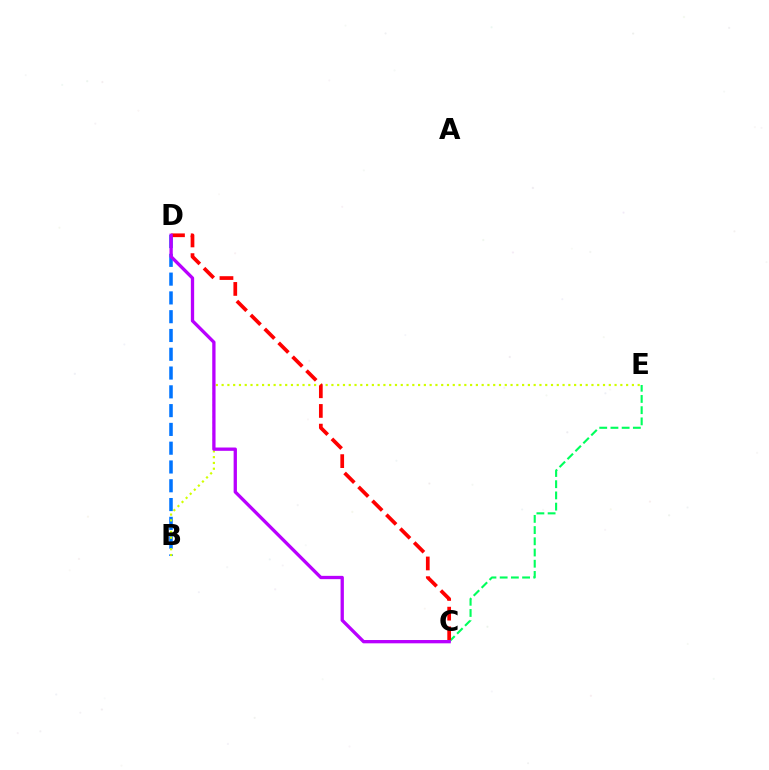{('B', 'D'): [{'color': '#0074ff', 'line_style': 'dashed', 'thickness': 2.55}], ('B', 'E'): [{'color': '#d1ff00', 'line_style': 'dotted', 'thickness': 1.57}], ('C', 'E'): [{'color': '#00ff5c', 'line_style': 'dashed', 'thickness': 1.52}], ('C', 'D'): [{'color': '#ff0000', 'line_style': 'dashed', 'thickness': 2.67}, {'color': '#b900ff', 'line_style': 'solid', 'thickness': 2.38}]}